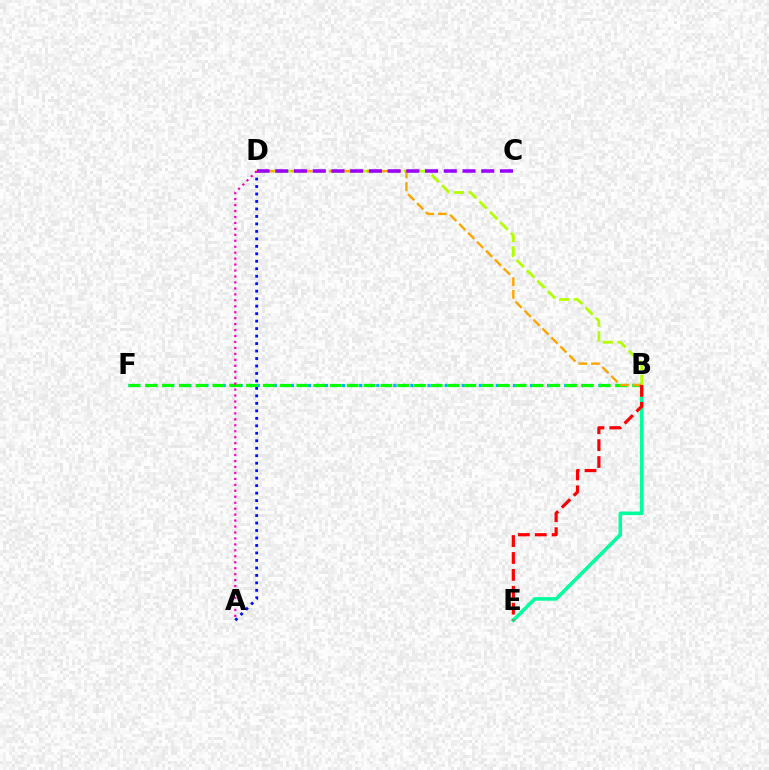{('B', 'F'): [{'color': '#00b5ff', 'line_style': 'dotted', 'thickness': 2.32}, {'color': '#08ff00', 'line_style': 'dashed', 'thickness': 2.28}], ('B', 'E'): [{'color': '#00ff9d', 'line_style': 'solid', 'thickness': 2.56}, {'color': '#ff0000', 'line_style': 'dashed', 'thickness': 2.3}], ('B', 'D'): [{'color': '#b3ff00', 'line_style': 'dashed', 'thickness': 2.0}, {'color': '#ffa500', 'line_style': 'dashed', 'thickness': 1.72}], ('A', 'D'): [{'color': '#0010ff', 'line_style': 'dotted', 'thickness': 2.03}, {'color': '#ff00bd', 'line_style': 'dotted', 'thickness': 1.62}], ('C', 'D'): [{'color': '#9b00ff', 'line_style': 'dashed', 'thickness': 2.54}]}